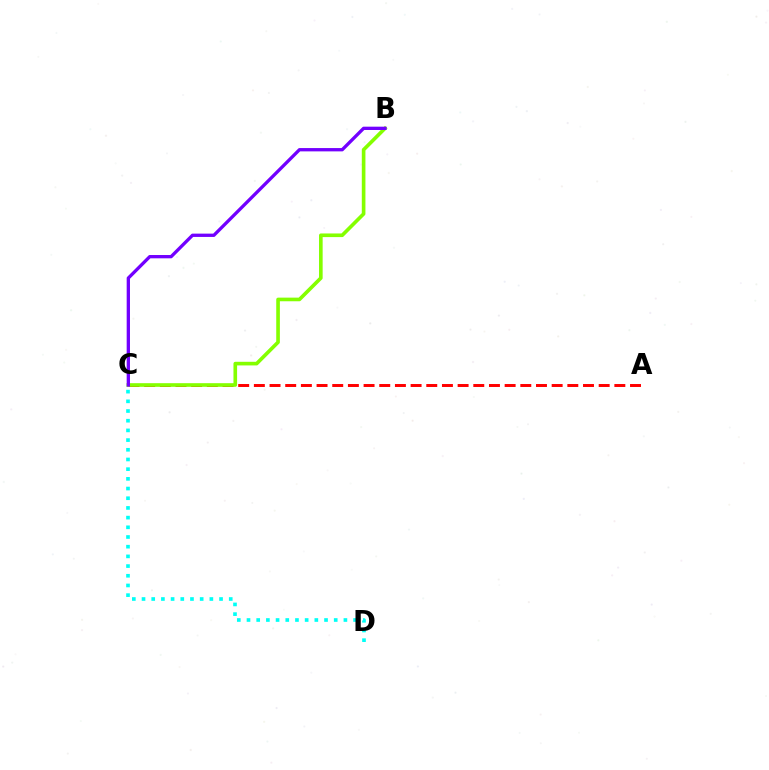{('A', 'C'): [{'color': '#ff0000', 'line_style': 'dashed', 'thickness': 2.13}], ('B', 'C'): [{'color': '#84ff00', 'line_style': 'solid', 'thickness': 2.62}, {'color': '#7200ff', 'line_style': 'solid', 'thickness': 2.38}], ('C', 'D'): [{'color': '#00fff6', 'line_style': 'dotted', 'thickness': 2.63}]}